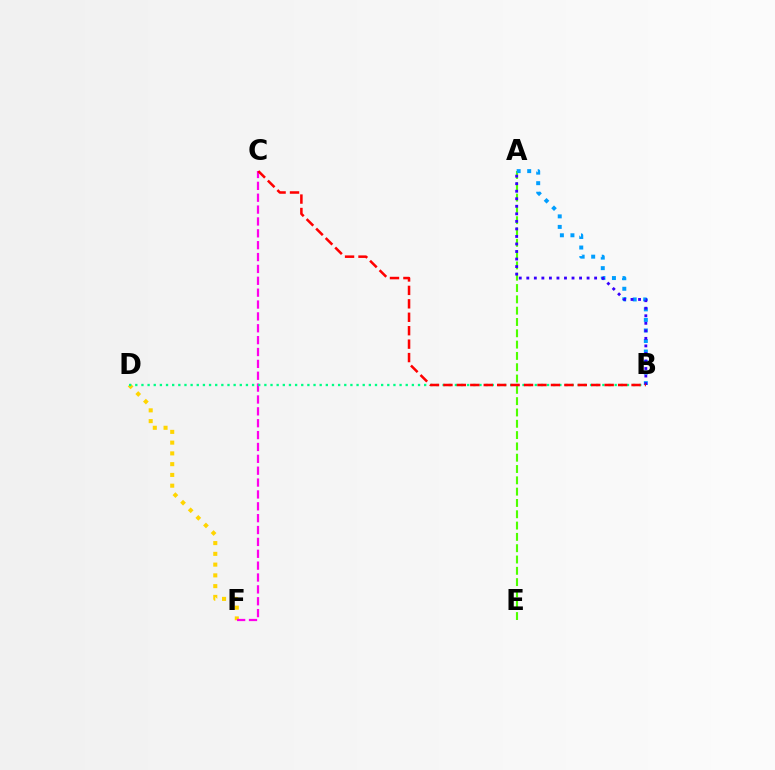{('D', 'F'): [{'color': '#ffd500', 'line_style': 'dotted', 'thickness': 2.92}], ('C', 'F'): [{'color': '#ff00ed', 'line_style': 'dashed', 'thickness': 1.61}], ('A', 'E'): [{'color': '#4fff00', 'line_style': 'dashed', 'thickness': 1.54}], ('A', 'B'): [{'color': '#009eff', 'line_style': 'dotted', 'thickness': 2.86}, {'color': '#3700ff', 'line_style': 'dotted', 'thickness': 2.05}], ('B', 'D'): [{'color': '#00ff86', 'line_style': 'dotted', 'thickness': 1.67}], ('B', 'C'): [{'color': '#ff0000', 'line_style': 'dashed', 'thickness': 1.83}]}